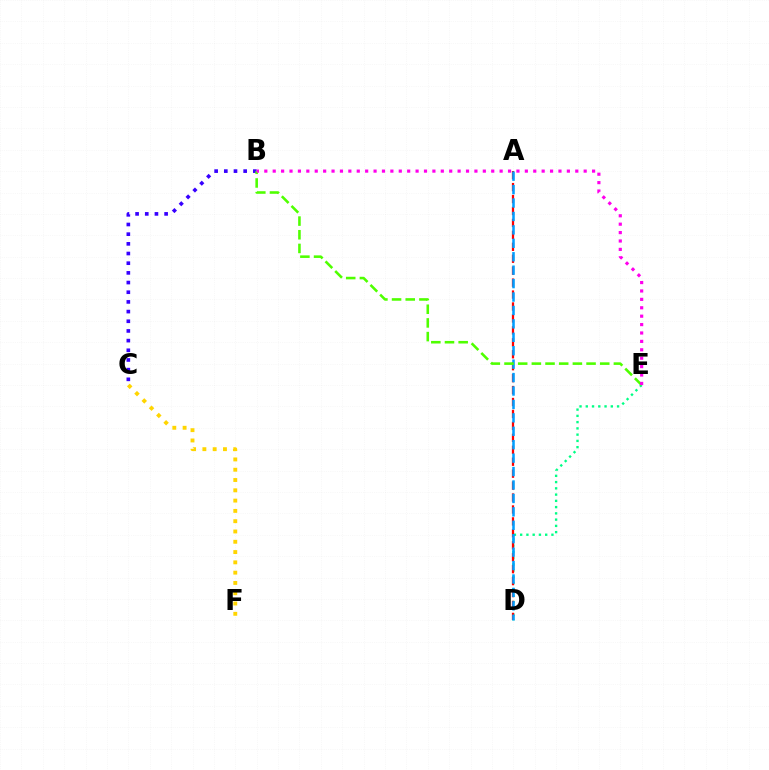{('D', 'E'): [{'color': '#00ff86', 'line_style': 'dotted', 'thickness': 1.7}], ('B', 'C'): [{'color': '#3700ff', 'line_style': 'dotted', 'thickness': 2.63}], ('A', 'D'): [{'color': '#ff0000', 'line_style': 'dashed', 'thickness': 1.62}, {'color': '#009eff', 'line_style': 'dashed', 'thickness': 1.82}], ('C', 'F'): [{'color': '#ffd500', 'line_style': 'dotted', 'thickness': 2.8}], ('B', 'E'): [{'color': '#4fff00', 'line_style': 'dashed', 'thickness': 1.86}, {'color': '#ff00ed', 'line_style': 'dotted', 'thickness': 2.28}]}